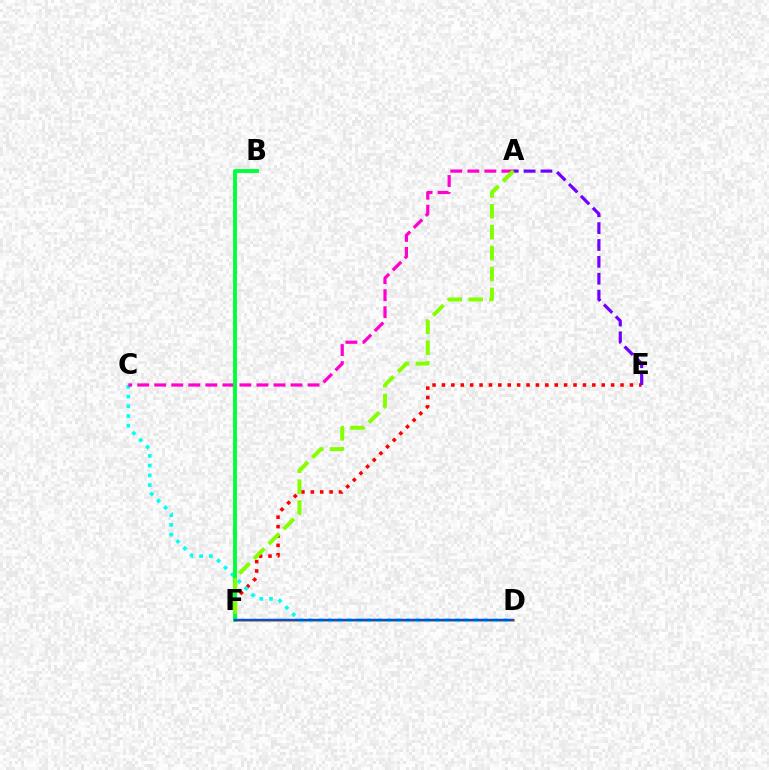{('D', 'F'): [{'color': '#ffbd00', 'line_style': 'solid', 'thickness': 2.21}, {'color': '#004bff', 'line_style': 'solid', 'thickness': 1.74}], ('E', 'F'): [{'color': '#ff0000', 'line_style': 'dotted', 'thickness': 2.55}], ('C', 'D'): [{'color': '#00fff6', 'line_style': 'dotted', 'thickness': 2.65}], ('A', 'E'): [{'color': '#7200ff', 'line_style': 'dashed', 'thickness': 2.29}], ('A', 'C'): [{'color': '#ff00cf', 'line_style': 'dashed', 'thickness': 2.31}], ('B', 'F'): [{'color': '#00ff39', 'line_style': 'solid', 'thickness': 2.77}], ('A', 'F'): [{'color': '#84ff00', 'line_style': 'dashed', 'thickness': 2.84}]}